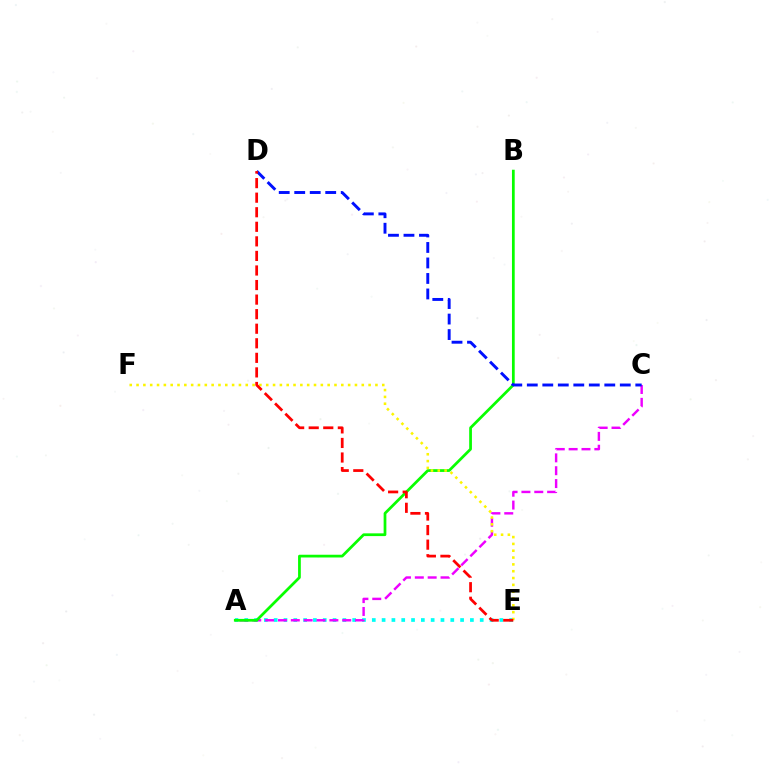{('A', 'E'): [{'color': '#00fff6', 'line_style': 'dotted', 'thickness': 2.67}], ('A', 'C'): [{'color': '#ee00ff', 'line_style': 'dashed', 'thickness': 1.75}], ('A', 'B'): [{'color': '#08ff00', 'line_style': 'solid', 'thickness': 1.98}], ('E', 'F'): [{'color': '#fcf500', 'line_style': 'dotted', 'thickness': 1.85}], ('C', 'D'): [{'color': '#0010ff', 'line_style': 'dashed', 'thickness': 2.11}], ('D', 'E'): [{'color': '#ff0000', 'line_style': 'dashed', 'thickness': 1.98}]}